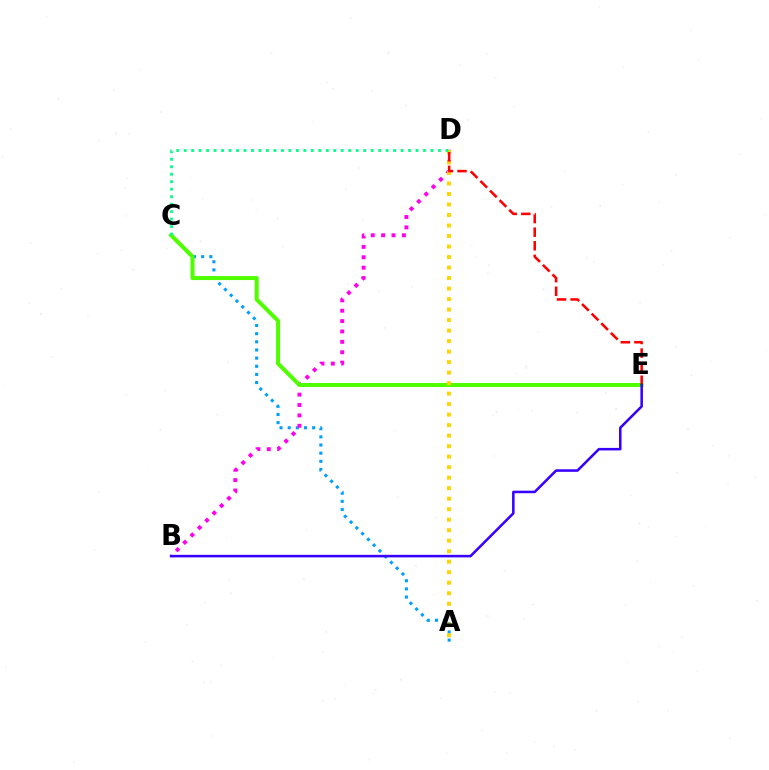{('A', 'C'): [{'color': '#009eff', 'line_style': 'dotted', 'thickness': 2.21}], ('B', 'D'): [{'color': '#ff00ed', 'line_style': 'dotted', 'thickness': 2.82}], ('C', 'E'): [{'color': '#4fff00', 'line_style': 'solid', 'thickness': 2.89}], ('A', 'D'): [{'color': '#ffd500', 'line_style': 'dotted', 'thickness': 2.85}], ('D', 'E'): [{'color': '#ff0000', 'line_style': 'dashed', 'thickness': 1.85}], ('B', 'E'): [{'color': '#3700ff', 'line_style': 'solid', 'thickness': 1.83}], ('C', 'D'): [{'color': '#00ff86', 'line_style': 'dotted', 'thickness': 2.03}]}